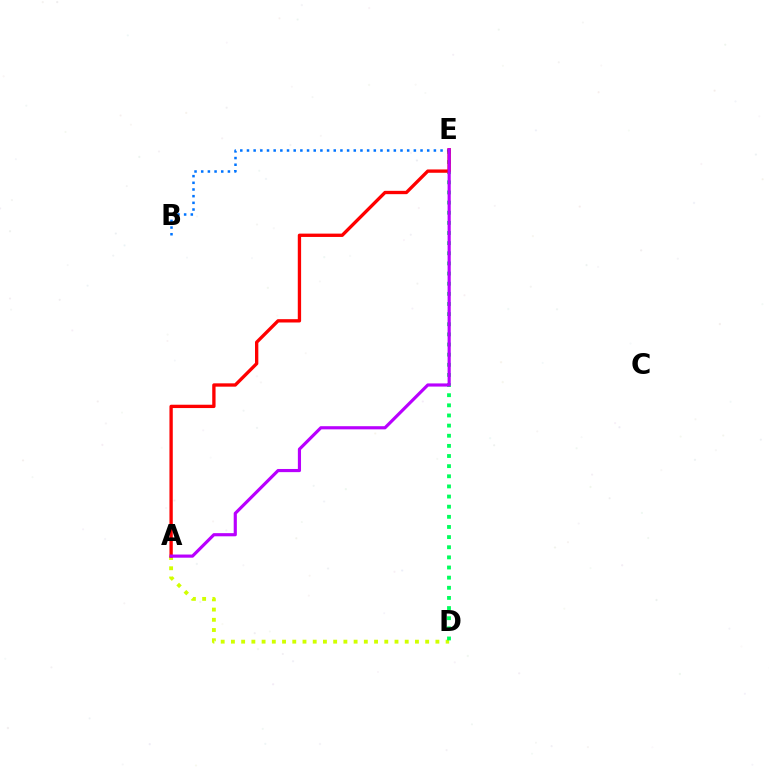{('A', 'D'): [{'color': '#d1ff00', 'line_style': 'dotted', 'thickness': 2.78}], ('D', 'E'): [{'color': '#00ff5c', 'line_style': 'dotted', 'thickness': 2.75}], ('B', 'E'): [{'color': '#0074ff', 'line_style': 'dotted', 'thickness': 1.81}], ('A', 'E'): [{'color': '#ff0000', 'line_style': 'solid', 'thickness': 2.4}, {'color': '#b900ff', 'line_style': 'solid', 'thickness': 2.27}]}